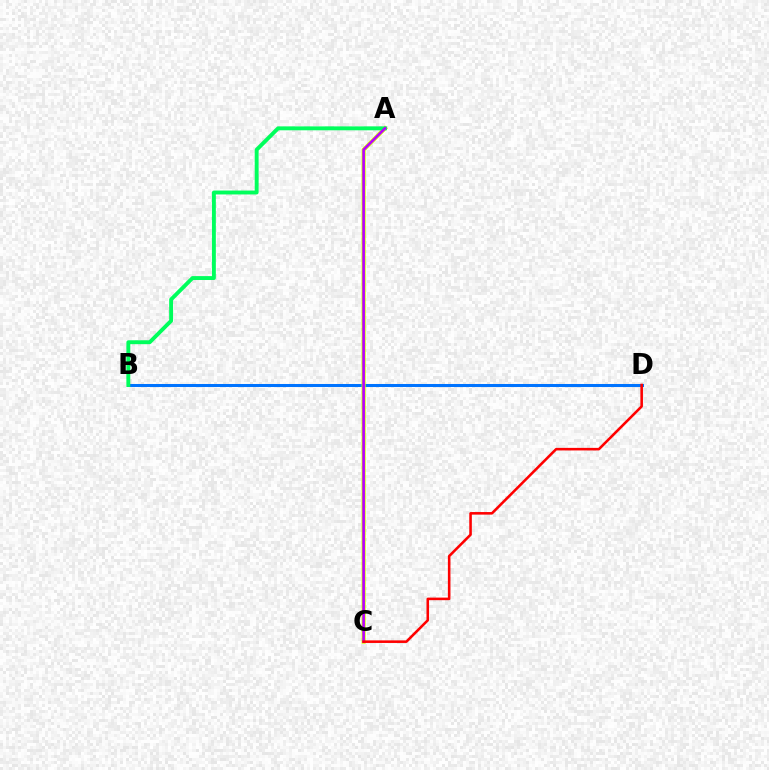{('B', 'D'): [{'color': '#0074ff', 'line_style': 'solid', 'thickness': 2.18}], ('A', 'C'): [{'color': '#d1ff00', 'line_style': 'solid', 'thickness': 2.95}, {'color': '#b900ff', 'line_style': 'solid', 'thickness': 1.91}], ('A', 'B'): [{'color': '#00ff5c', 'line_style': 'solid', 'thickness': 2.81}], ('C', 'D'): [{'color': '#ff0000', 'line_style': 'solid', 'thickness': 1.85}]}